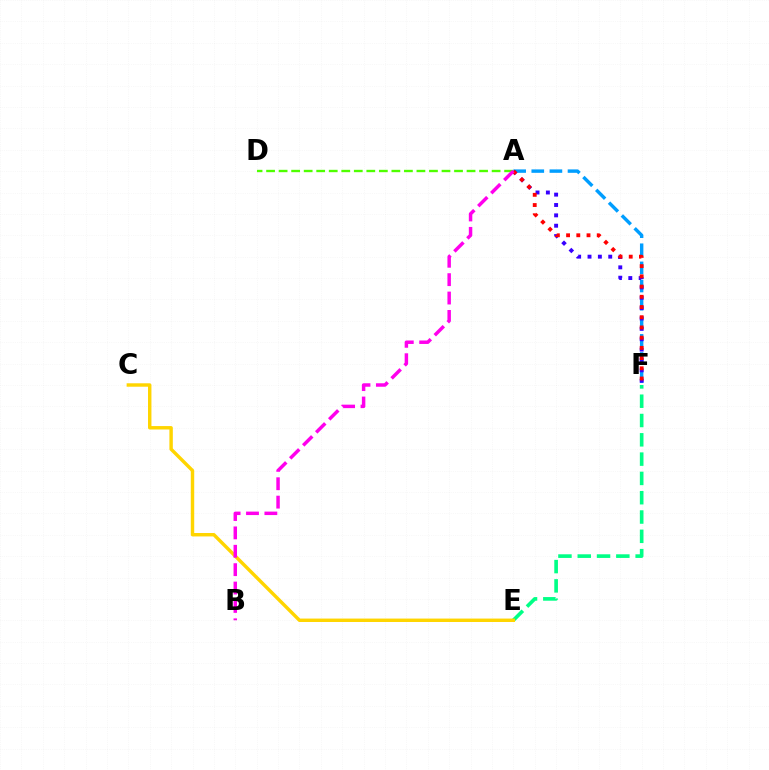{('A', 'F'): [{'color': '#009eff', 'line_style': 'dashed', 'thickness': 2.46}, {'color': '#3700ff', 'line_style': 'dotted', 'thickness': 2.82}, {'color': '#ff0000', 'line_style': 'dotted', 'thickness': 2.78}], ('A', 'D'): [{'color': '#4fff00', 'line_style': 'dashed', 'thickness': 1.7}], ('E', 'F'): [{'color': '#00ff86', 'line_style': 'dashed', 'thickness': 2.62}], ('C', 'E'): [{'color': '#ffd500', 'line_style': 'solid', 'thickness': 2.47}], ('A', 'B'): [{'color': '#ff00ed', 'line_style': 'dashed', 'thickness': 2.5}]}